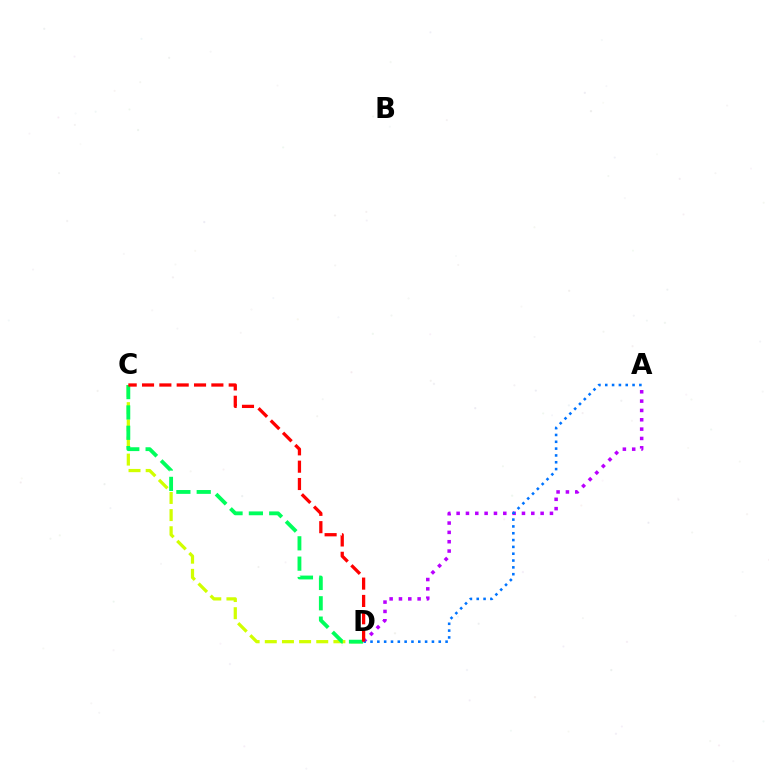{('A', 'D'): [{'color': '#b900ff', 'line_style': 'dotted', 'thickness': 2.54}, {'color': '#0074ff', 'line_style': 'dotted', 'thickness': 1.85}], ('C', 'D'): [{'color': '#d1ff00', 'line_style': 'dashed', 'thickness': 2.33}, {'color': '#00ff5c', 'line_style': 'dashed', 'thickness': 2.76}, {'color': '#ff0000', 'line_style': 'dashed', 'thickness': 2.36}]}